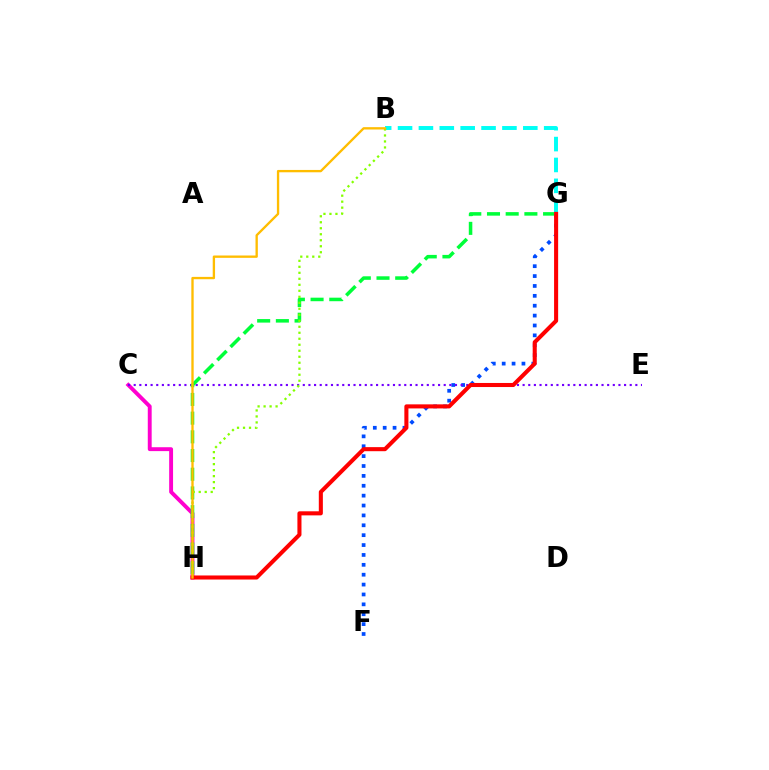{('F', 'G'): [{'color': '#004bff', 'line_style': 'dotted', 'thickness': 2.68}], ('C', 'H'): [{'color': '#ff00cf', 'line_style': 'solid', 'thickness': 2.8}], ('C', 'E'): [{'color': '#7200ff', 'line_style': 'dotted', 'thickness': 1.53}], ('G', 'H'): [{'color': '#00ff39', 'line_style': 'dashed', 'thickness': 2.54}, {'color': '#ff0000', 'line_style': 'solid', 'thickness': 2.93}], ('B', 'G'): [{'color': '#00fff6', 'line_style': 'dashed', 'thickness': 2.84}], ('B', 'H'): [{'color': '#84ff00', 'line_style': 'dotted', 'thickness': 1.63}, {'color': '#ffbd00', 'line_style': 'solid', 'thickness': 1.68}]}